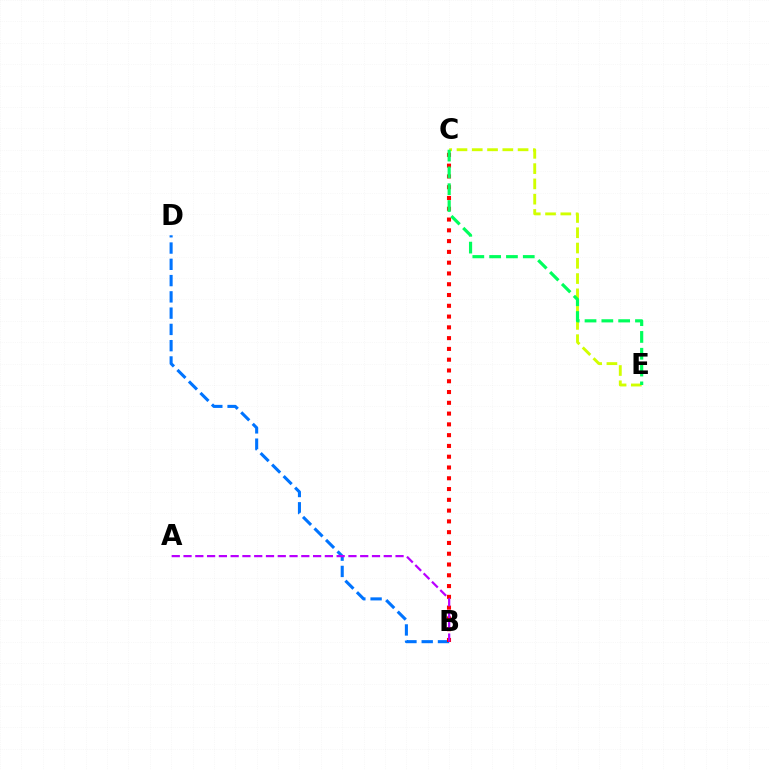{('B', 'D'): [{'color': '#0074ff', 'line_style': 'dashed', 'thickness': 2.21}], ('B', 'C'): [{'color': '#ff0000', 'line_style': 'dotted', 'thickness': 2.93}], ('C', 'E'): [{'color': '#d1ff00', 'line_style': 'dashed', 'thickness': 2.07}, {'color': '#00ff5c', 'line_style': 'dashed', 'thickness': 2.28}], ('A', 'B'): [{'color': '#b900ff', 'line_style': 'dashed', 'thickness': 1.6}]}